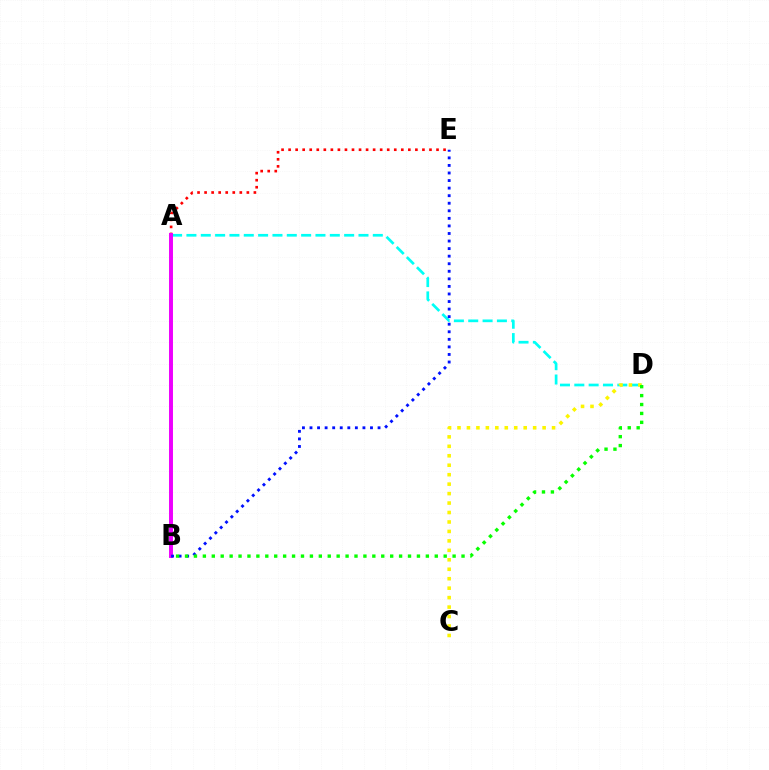{('A', 'D'): [{'color': '#00fff6', 'line_style': 'dashed', 'thickness': 1.95}], ('A', 'E'): [{'color': '#ff0000', 'line_style': 'dotted', 'thickness': 1.91}], ('C', 'D'): [{'color': '#fcf500', 'line_style': 'dotted', 'thickness': 2.57}], ('A', 'B'): [{'color': '#ee00ff', 'line_style': 'solid', 'thickness': 2.84}], ('B', 'E'): [{'color': '#0010ff', 'line_style': 'dotted', 'thickness': 2.05}], ('B', 'D'): [{'color': '#08ff00', 'line_style': 'dotted', 'thickness': 2.42}]}